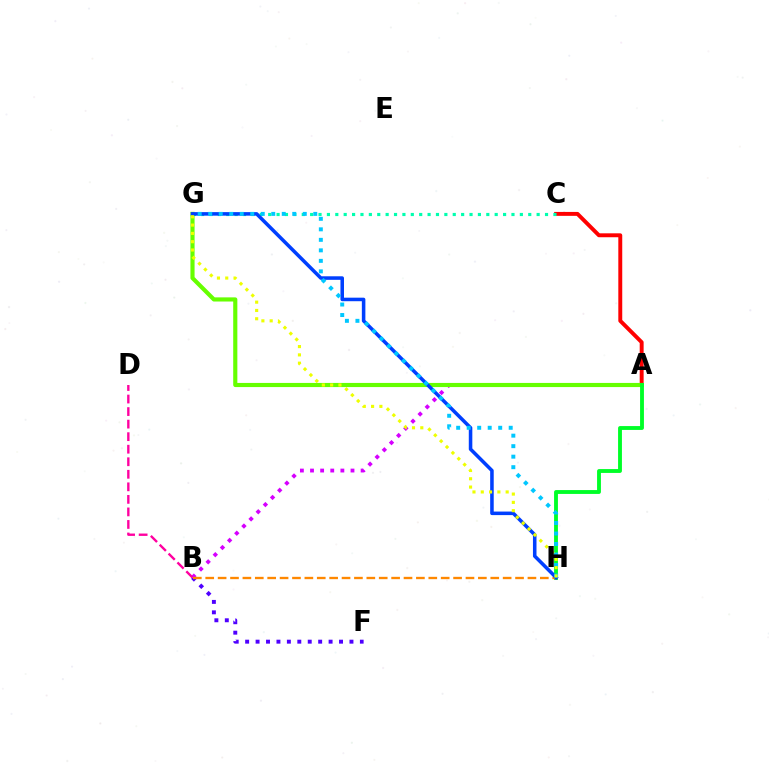{('B', 'F'): [{'color': '#4f00ff', 'line_style': 'dotted', 'thickness': 2.83}], ('A', 'C'): [{'color': '#ff0000', 'line_style': 'solid', 'thickness': 2.82}], ('A', 'B'): [{'color': '#d600ff', 'line_style': 'dotted', 'thickness': 2.75}], ('B', 'D'): [{'color': '#ff00a0', 'line_style': 'dashed', 'thickness': 1.7}], ('A', 'G'): [{'color': '#66ff00', 'line_style': 'solid', 'thickness': 2.98}], ('A', 'H'): [{'color': '#00ff27', 'line_style': 'solid', 'thickness': 2.78}], ('C', 'G'): [{'color': '#00ffaf', 'line_style': 'dotted', 'thickness': 2.28}], ('B', 'H'): [{'color': '#ff8800', 'line_style': 'dashed', 'thickness': 1.68}], ('G', 'H'): [{'color': '#003fff', 'line_style': 'solid', 'thickness': 2.55}, {'color': '#00c7ff', 'line_style': 'dotted', 'thickness': 2.85}, {'color': '#eeff00', 'line_style': 'dotted', 'thickness': 2.25}]}